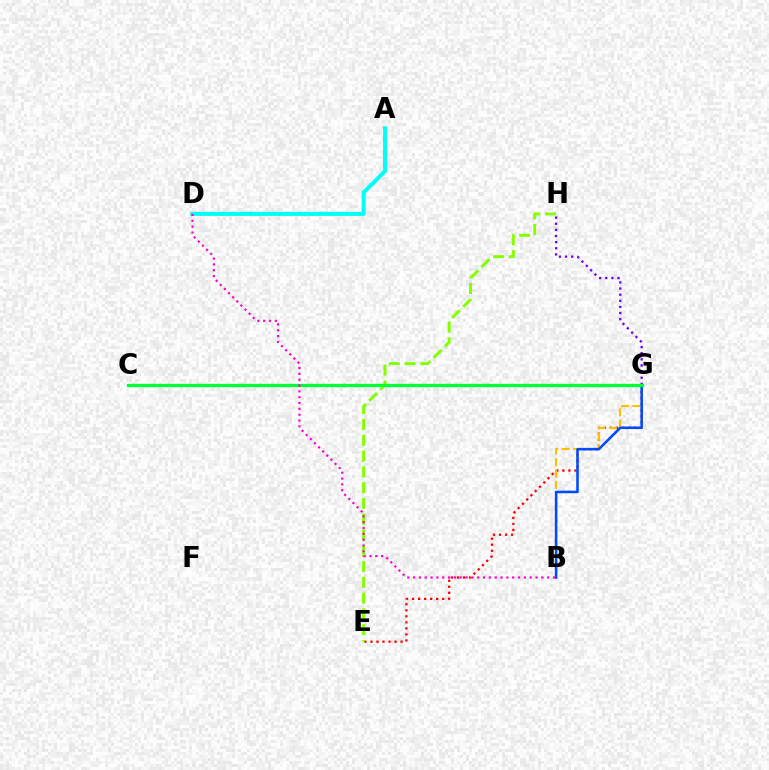{('E', 'G'): [{'color': '#ff0000', 'line_style': 'dotted', 'thickness': 1.64}], ('G', 'H'): [{'color': '#7200ff', 'line_style': 'dotted', 'thickness': 1.66}], ('B', 'G'): [{'color': '#ffbd00', 'line_style': 'dashed', 'thickness': 1.54}, {'color': '#004bff', 'line_style': 'solid', 'thickness': 1.85}], ('E', 'H'): [{'color': '#84ff00', 'line_style': 'dashed', 'thickness': 2.15}], ('A', 'D'): [{'color': '#00fff6', 'line_style': 'solid', 'thickness': 2.9}], ('C', 'G'): [{'color': '#00ff39', 'line_style': 'solid', 'thickness': 2.36}], ('B', 'D'): [{'color': '#ff00cf', 'line_style': 'dotted', 'thickness': 1.58}]}